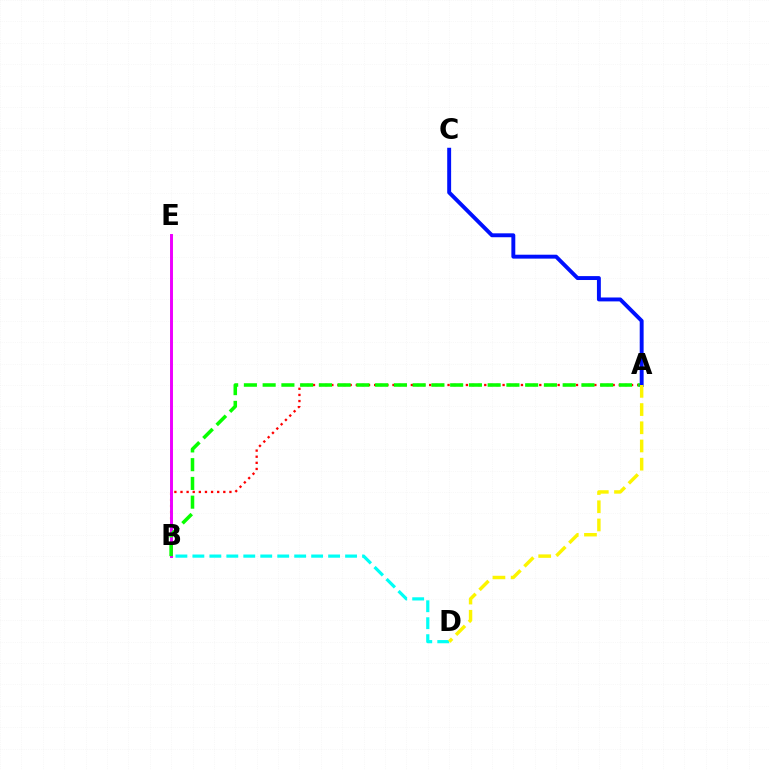{('A', 'B'): [{'color': '#ff0000', 'line_style': 'dotted', 'thickness': 1.66}, {'color': '#08ff00', 'line_style': 'dashed', 'thickness': 2.55}], ('B', 'E'): [{'color': '#ee00ff', 'line_style': 'solid', 'thickness': 2.13}], ('B', 'D'): [{'color': '#00fff6', 'line_style': 'dashed', 'thickness': 2.3}], ('A', 'C'): [{'color': '#0010ff', 'line_style': 'solid', 'thickness': 2.82}], ('A', 'D'): [{'color': '#fcf500', 'line_style': 'dashed', 'thickness': 2.47}]}